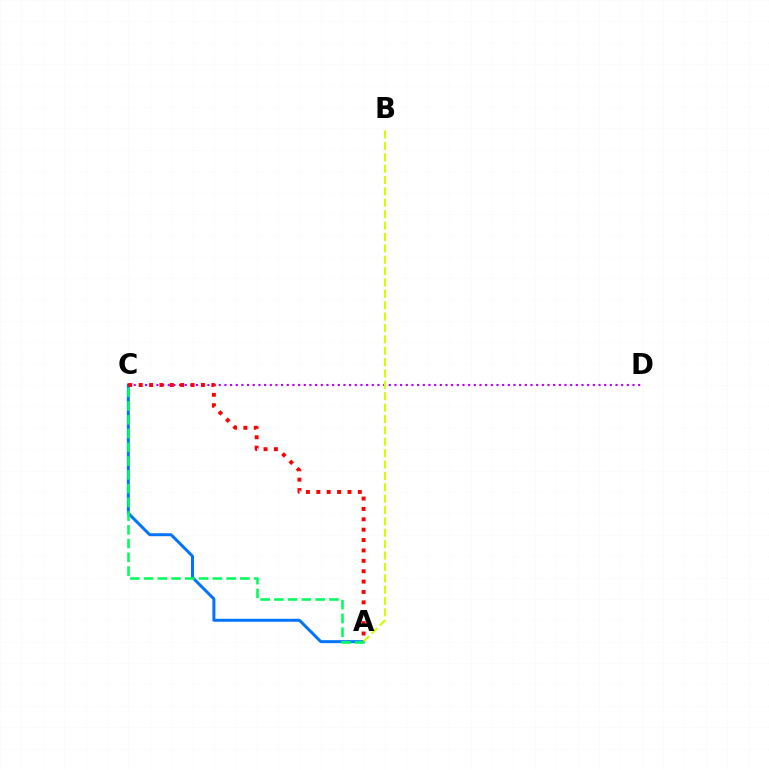{('A', 'C'): [{'color': '#0074ff', 'line_style': 'solid', 'thickness': 2.14}, {'color': '#ff0000', 'line_style': 'dotted', 'thickness': 2.82}, {'color': '#00ff5c', 'line_style': 'dashed', 'thickness': 1.87}], ('C', 'D'): [{'color': '#b900ff', 'line_style': 'dotted', 'thickness': 1.54}], ('A', 'B'): [{'color': '#d1ff00', 'line_style': 'dashed', 'thickness': 1.55}]}